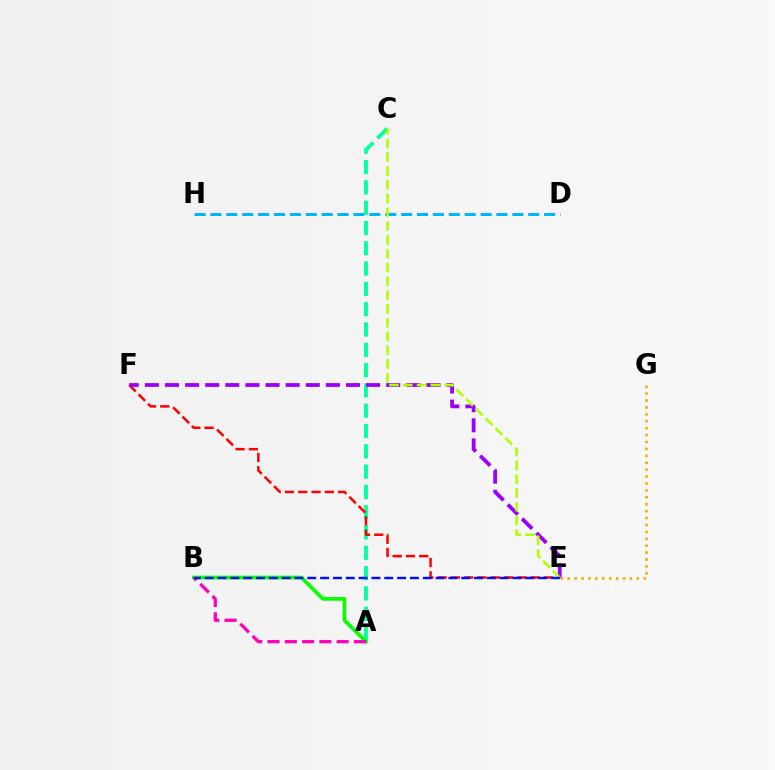{('D', 'H'): [{'color': '#00b5ff', 'line_style': 'dashed', 'thickness': 2.16}], ('A', 'C'): [{'color': '#00ff9d', 'line_style': 'dashed', 'thickness': 2.76}], ('E', 'F'): [{'color': '#ff0000', 'line_style': 'dashed', 'thickness': 1.8}, {'color': '#9b00ff', 'line_style': 'dashed', 'thickness': 2.73}], ('A', 'B'): [{'color': '#08ff00', 'line_style': 'solid', 'thickness': 2.64}, {'color': '#ff00bd', 'line_style': 'dashed', 'thickness': 2.35}], ('E', 'G'): [{'color': '#ffa500', 'line_style': 'dotted', 'thickness': 1.88}], ('C', 'E'): [{'color': '#b3ff00', 'line_style': 'dashed', 'thickness': 1.87}], ('B', 'E'): [{'color': '#0010ff', 'line_style': 'dashed', 'thickness': 1.74}]}